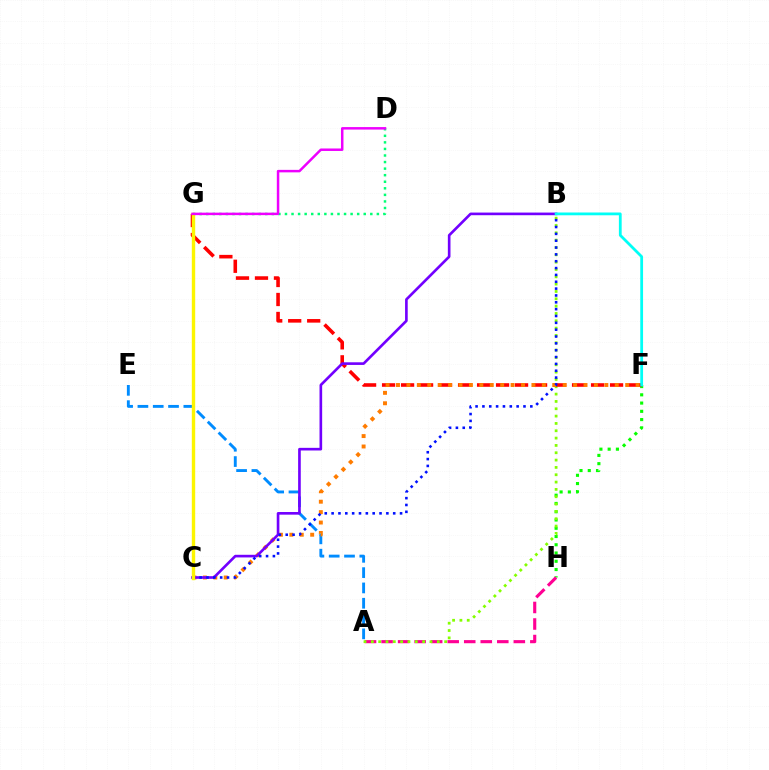{('F', 'H'): [{'color': '#08ff00', 'line_style': 'dotted', 'thickness': 2.24}], ('A', 'H'): [{'color': '#ff0094', 'line_style': 'dashed', 'thickness': 2.25}], ('A', 'E'): [{'color': '#008cff', 'line_style': 'dashed', 'thickness': 2.08}], ('A', 'B'): [{'color': '#84ff00', 'line_style': 'dotted', 'thickness': 1.99}], ('F', 'G'): [{'color': '#ff0000', 'line_style': 'dashed', 'thickness': 2.58}], ('C', 'F'): [{'color': '#ff7c00', 'line_style': 'dotted', 'thickness': 2.83}], ('B', 'C'): [{'color': '#7200ff', 'line_style': 'solid', 'thickness': 1.91}, {'color': '#0010ff', 'line_style': 'dotted', 'thickness': 1.86}], ('D', 'G'): [{'color': '#00ff74', 'line_style': 'dotted', 'thickness': 1.78}, {'color': '#ee00ff', 'line_style': 'solid', 'thickness': 1.79}], ('C', 'G'): [{'color': '#fcf500', 'line_style': 'solid', 'thickness': 2.44}], ('B', 'F'): [{'color': '#00fff6', 'line_style': 'solid', 'thickness': 2.0}]}